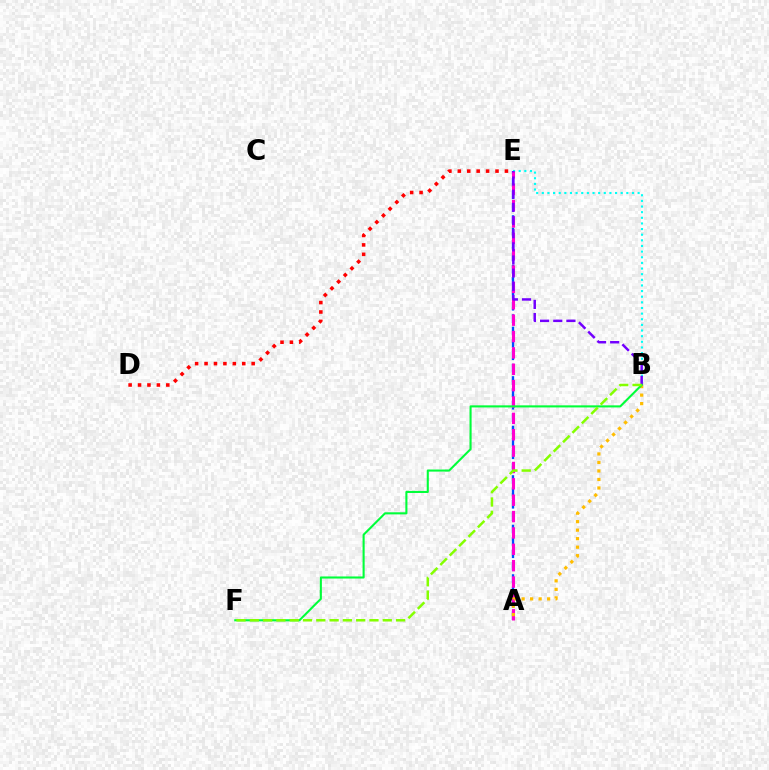{('A', 'E'): [{'color': '#004bff', 'line_style': 'dashed', 'thickness': 1.68}, {'color': '#ff00cf', 'line_style': 'dashed', 'thickness': 2.22}], ('B', 'E'): [{'color': '#00fff6', 'line_style': 'dotted', 'thickness': 1.53}, {'color': '#7200ff', 'line_style': 'dashed', 'thickness': 1.79}], ('A', 'B'): [{'color': '#ffbd00', 'line_style': 'dotted', 'thickness': 2.31}], ('D', 'E'): [{'color': '#ff0000', 'line_style': 'dotted', 'thickness': 2.56}], ('B', 'F'): [{'color': '#00ff39', 'line_style': 'solid', 'thickness': 1.5}, {'color': '#84ff00', 'line_style': 'dashed', 'thickness': 1.81}]}